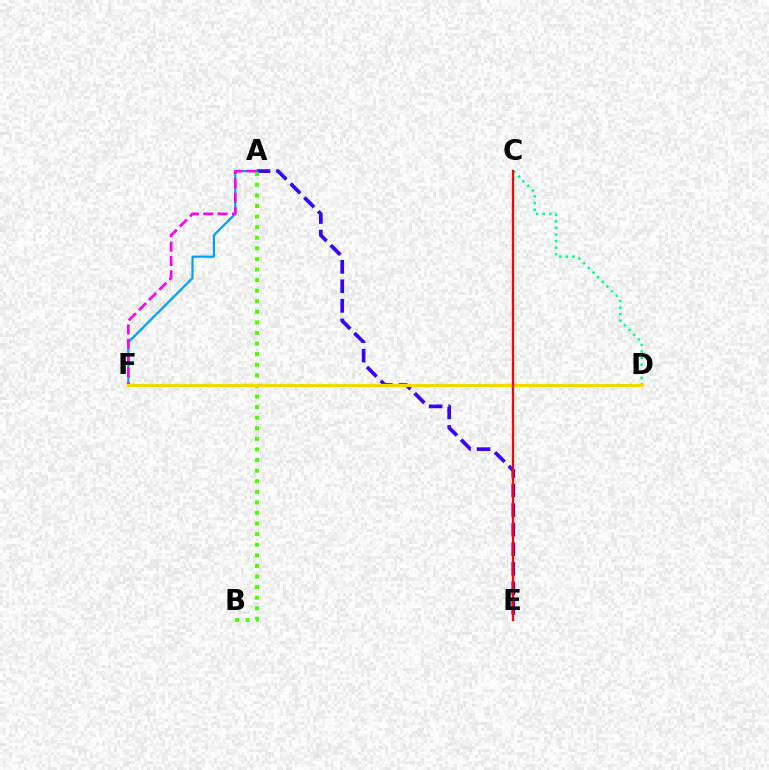{('A', 'E'): [{'color': '#3700ff', 'line_style': 'dashed', 'thickness': 2.65}], ('A', 'F'): [{'color': '#009eff', 'line_style': 'solid', 'thickness': 1.6}, {'color': '#ff00ed', 'line_style': 'dashed', 'thickness': 1.95}], ('A', 'B'): [{'color': '#4fff00', 'line_style': 'dotted', 'thickness': 2.88}], ('C', 'D'): [{'color': '#00ff86', 'line_style': 'dotted', 'thickness': 1.79}], ('D', 'F'): [{'color': '#ffd500', 'line_style': 'solid', 'thickness': 2.32}], ('C', 'E'): [{'color': '#ff0000', 'line_style': 'solid', 'thickness': 1.68}]}